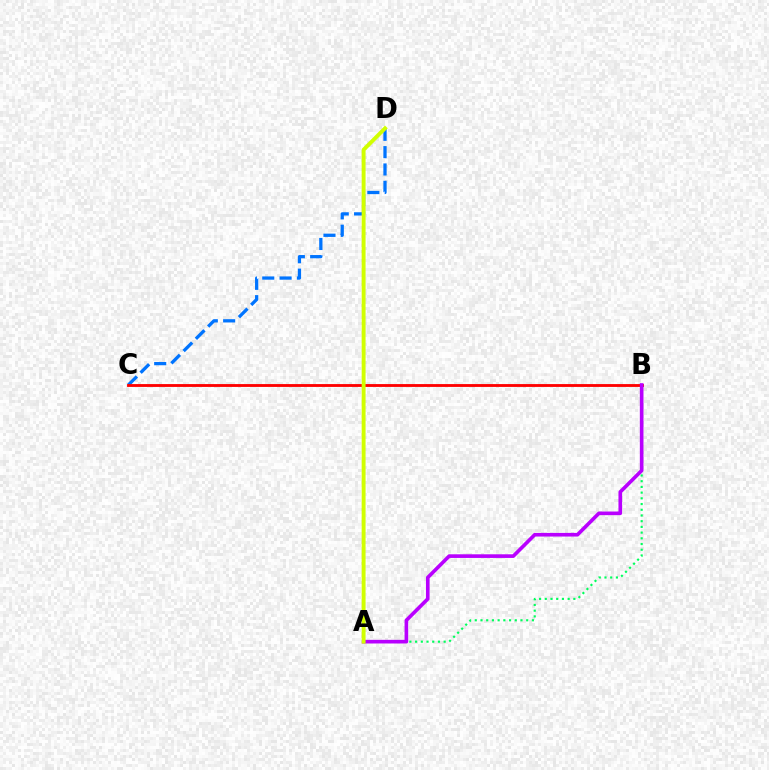{('C', 'D'): [{'color': '#0074ff', 'line_style': 'dashed', 'thickness': 2.35}], ('B', 'C'): [{'color': '#ff0000', 'line_style': 'solid', 'thickness': 2.05}], ('A', 'B'): [{'color': '#00ff5c', 'line_style': 'dotted', 'thickness': 1.55}, {'color': '#b900ff', 'line_style': 'solid', 'thickness': 2.62}], ('A', 'D'): [{'color': '#d1ff00', 'line_style': 'solid', 'thickness': 2.81}]}